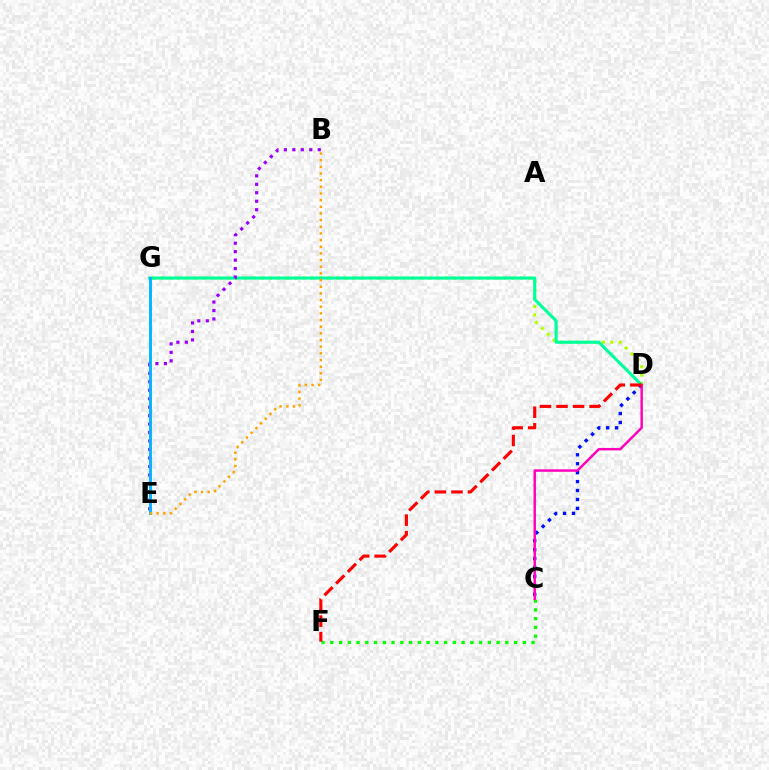{('D', 'G'): [{'color': '#b3ff00', 'line_style': 'dotted', 'thickness': 2.27}, {'color': '#00ff9d', 'line_style': 'solid', 'thickness': 2.22}], ('C', 'D'): [{'color': '#0010ff', 'line_style': 'dotted', 'thickness': 2.43}, {'color': '#ff00bd', 'line_style': 'solid', 'thickness': 1.78}], ('B', 'E'): [{'color': '#9b00ff', 'line_style': 'dotted', 'thickness': 2.3}, {'color': '#ffa500', 'line_style': 'dotted', 'thickness': 1.81}], ('C', 'F'): [{'color': '#08ff00', 'line_style': 'dotted', 'thickness': 2.38}], ('E', 'G'): [{'color': '#00b5ff', 'line_style': 'solid', 'thickness': 2.08}], ('D', 'F'): [{'color': '#ff0000', 'line_style': 'dashed', 'thickness': 2.25}]}